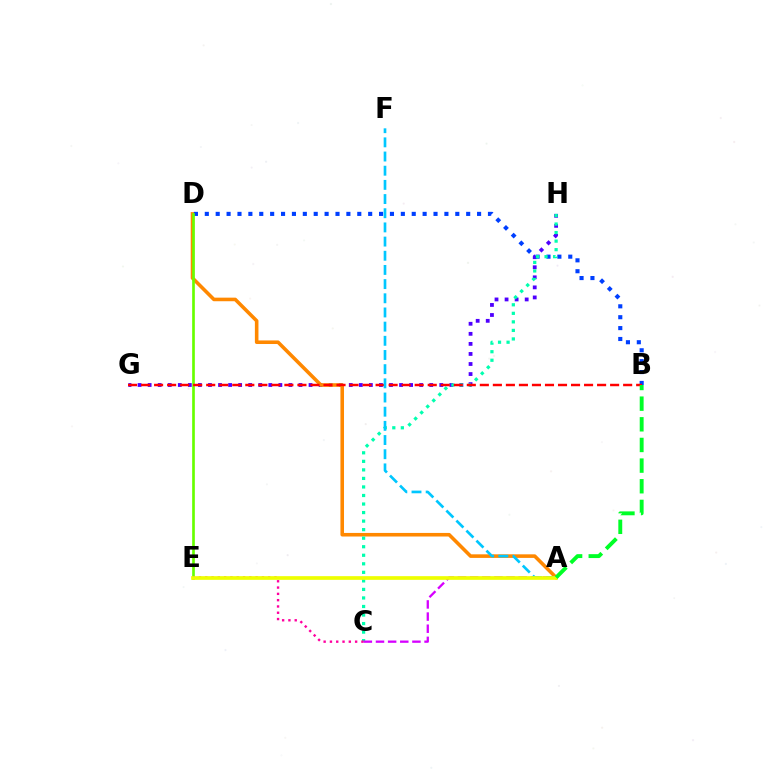{('G', 'H'): [{'color': '#4f00ff', 'line_style': 'dotted', 'thickness': 2.73}], ('A', 'D'): [{'color': '#ff8800', 'line_style': 'solid', 'thickness': 2.58}], ('B', 'D'): [{'color': '#003fff', 'line_style': 'dotted', 'thickness': 2.96}], ('D', 'E'): [{'color': '#66ff00', 'line_style': 'solid', 'thickness': 1.92}], ('C', 'H'): [{'color': '#00ffaf', 'line_style': 'dotted', 'thickness': 2.32}], ('B', 'G'): [{'color': '#ff0000', 'line_style': 'dashed', 'thickness': 1.77}], ('A', 'C'): [{'color': '#d600ff', 'line_style': 'dashed', 'thickness': 1.65}], ('A', 'F'): [{'color': '#00c7ff', 'line_style': 'dashed', 'thickness': 1.93}], ('C', 'E'): [{'color': '#ff00a0', 'line_style': 'dotted', 'thickness': 1.71}], ('A', 'E'): [{'color': '#eeff00', 'line_style': 'solid', 'thickness': 2.65}], ('A', 'B'): [{'color': '#00ff27', 'line_style': 'dashed', 'thickness': 2.81}]}